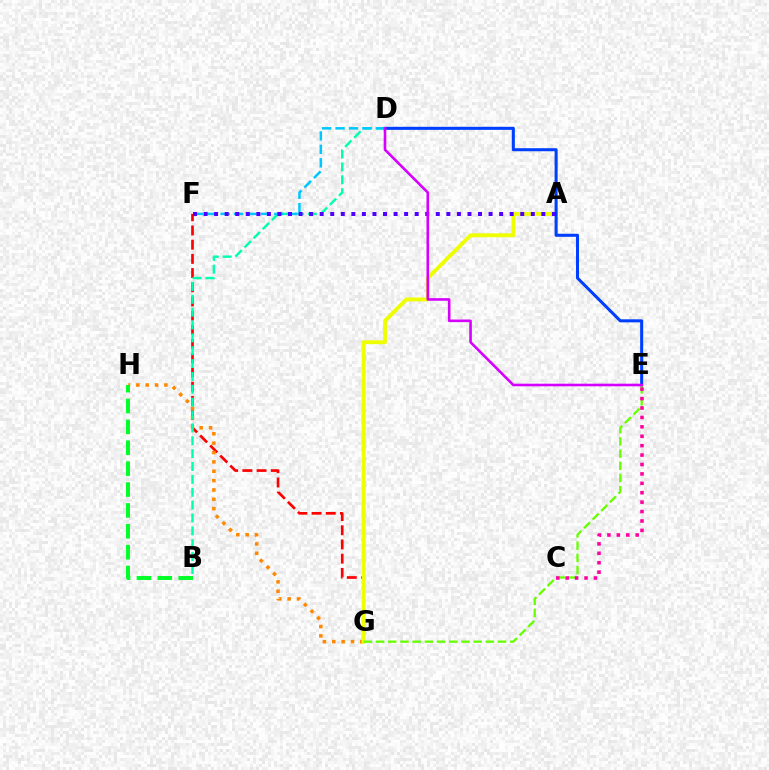{('F', 'G'): [{'color': '#ff0000', 'line_style': 'dashed', 'thickness': 1.93}], ('G', 'H'): [{'color': '#ff8800', 'line_style': 'dotted', 'thickness': 2.54}], ('B', 'D'): [{'color': '#00ffaf', 'line_style': 'dashed', 'thickness': 1.75}], ('A', 'G'): [{'color': '#eeff00', 'line_style': 'solid', 'thickness': 2.81}], ('D', 'E'): [{'color': '#003fff', 'line_style': 'solid', 'thickness': 2.2}, {'color': '#d600ff', 'line_style': 'solid', 'thickness': 1.87}], ('D', 'F'): [{'color': '#00c7ff', 'line_style': 'dashed', 'thickness': 1.82}], ('E', 'G'): [{'color': '#66ff00', 'line_style': 'dashed', 'thickness': 1.66}], ('A', 'F'): [{'color': '#4f00ff', 'line_style': 'dotted', 'thickness': 2.87}], ('B', 'H'): [{'color': '#00ff27', 'line_style': 'dashed', 'thickness': 2.84}], ('C', 'E'): [{'color': '#ff00a0', 'line_style': 'dotted', 'thickness': 2.56}]}